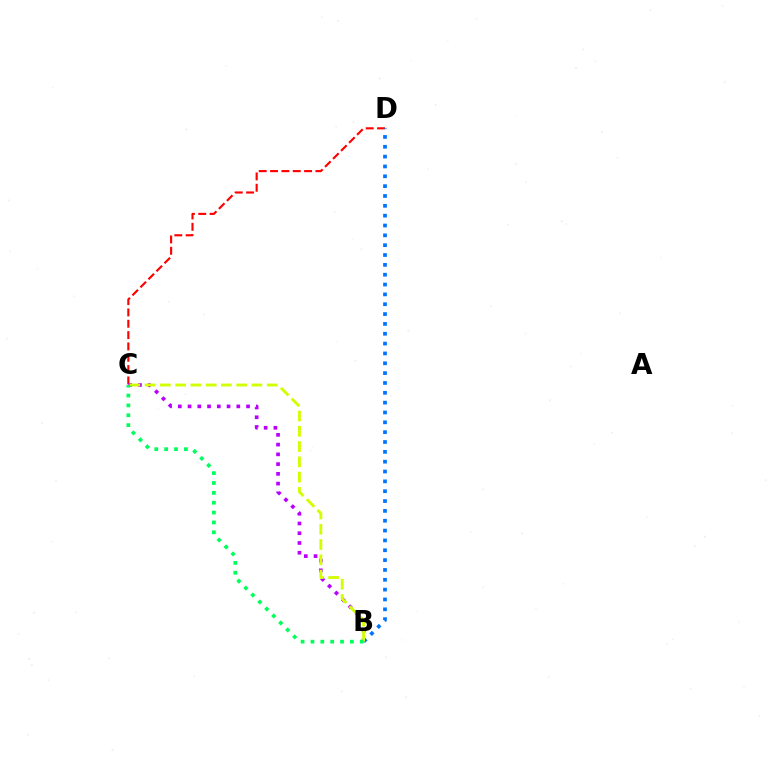{('C', 'D'): [{'color': '#ff0000', 'line_style': 'dashed', 'thickness': 1.54}], ('B', 'D'): [{'color': '#0074ff', 'line_style': 'dotted', 'thickness': 2.67}], ('B', 'C'): [{'color': '#b900ff', 'line_style': 'dotted', 'thickness': 2.65}, {'color': '#d1ff00', 'line_style': 'dashed', 'thickness': 2.07}, {'color': '#00ff5c', 'line_style': 'dotted', 'thickness': 2.68}]}